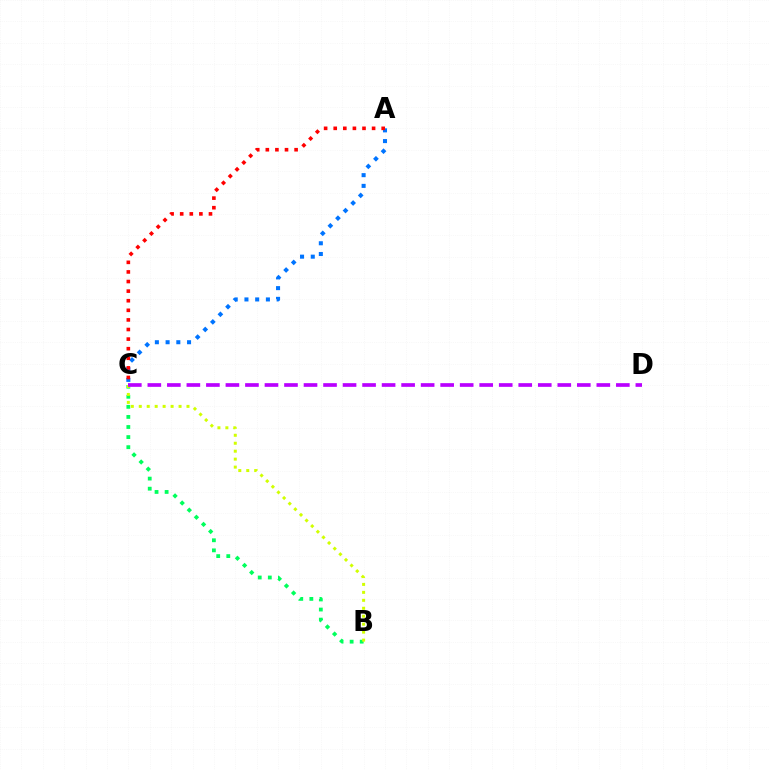{('B', 'C'): [{'color': '#00ff5c', 'line_style': 'dotted', 'thickness': 2.74}, {'color': '#d1ff00', 'line_style': 'dotted', 'thickness': 2.16}], ('A', 'C'): [{'color': '#0074ff', 'line_style': 'dotted', 'thickness': 2.92}, {'color': '#ff0000', 'line_style': 'dotted', 'thickness': 2.61}], ('C', 'D'): [{'color': '#b900ff', 'line_style': 'dashed', 'thickness': 2.65}]}